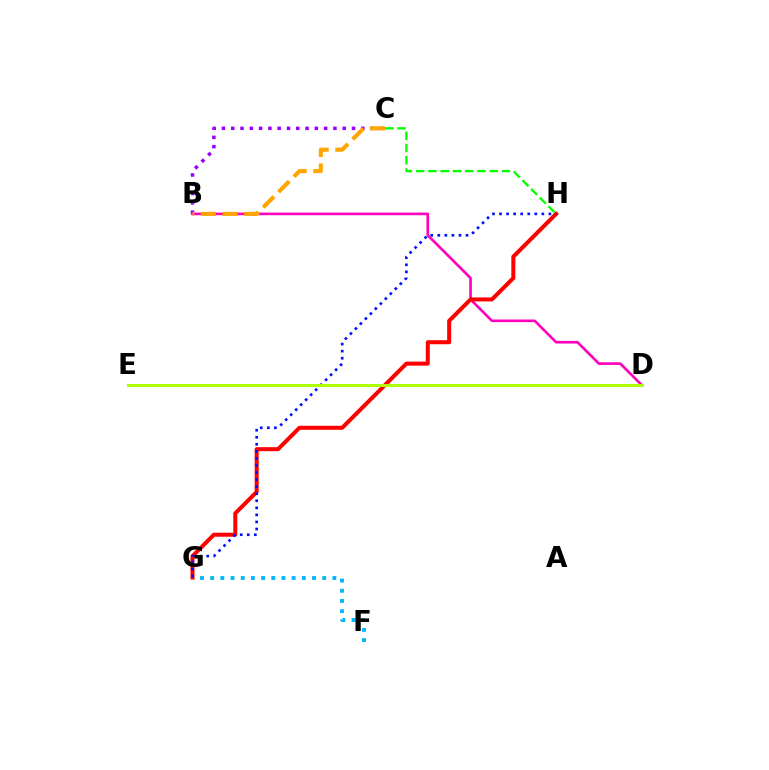{('D', 'E'): [{'color': '#00ff9d', 'line_style': 'solid', 'thickness': 1.83}, {'color': '#b3ff00', 'line_style': 'solid', 'thickness': 2.07}], ('F', 'G'): [{'color': '#00b5ff', 'line_style': 'dotted', 'thickness': 2.77}], ('B', 'C'): [{'color': '#9b00ff', 'line_style': 'dotted', 'thickness': 2.52}, {'color': '#ffa500', 'line_style': 'dashed', 'thickness': 2.95}], ('B', 'D'): [{'color': '#ff00bd', 'line_style': 'solid', 'thickness': 1.9}], ('G', 'H'): [{'color': '#ff0000', 'line_style': 'solid', 'thickness': 2.89}, {'color': '#0010ff', 'line_style': 'dotted', 'thickness': 1.92}], ('C', 'H'): [{'color': '#08ff00', 'line_style': 'dashed', 'thickness': 1.67}]}